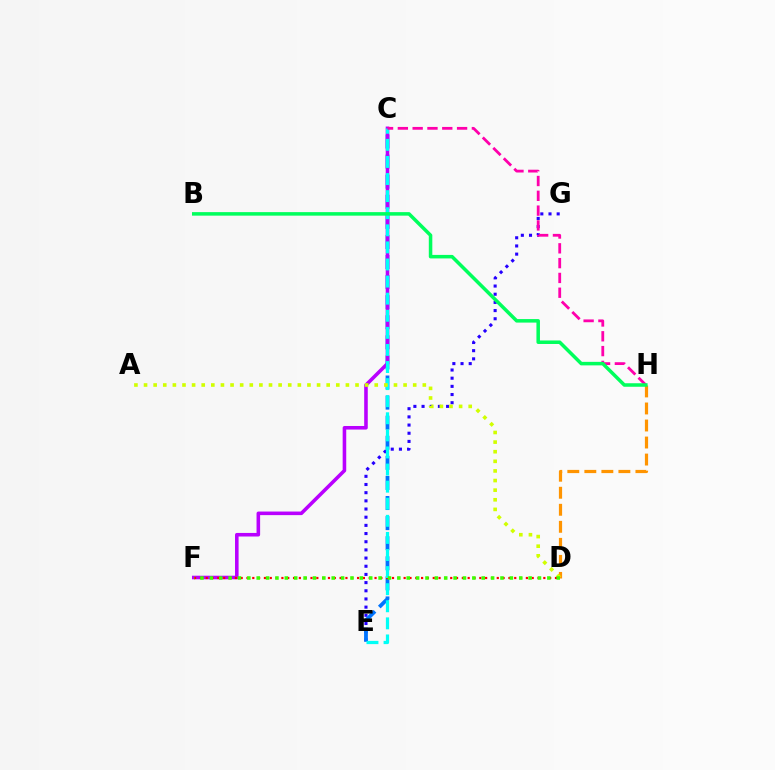{('E', 'G'): [{'color': '#2500ff', 'line_style': 'dotted', 'thickness': 2.22}], ('C', 'E'): [{'color': '#0074ff', 'line_style': 'dashed', 'thickness': 2.73}, {'color': '#00fff6', 'line_style': 'dashed', 'thickness': 2.32}], ('C', 'F'): [{'color': '#b900ff', 'line_style': 'solid', 'thickness': 2.57}], ('D', 'H'): [{'color': '#ff9400', 'line_style': 'dashed', 'thickness': 2.31}], ('D', 'F'): [{'color': '#ff0000', 'line_style': 'dotted', 'thickness': 1.58}, {'color': '#3dff00', 'line_style': 'dotted', 'thickness': 2.55}], ('A', 'D'): [{'color': '#d1ff00', 'line_style': 'dotted', 'thickness': 2.61}], ('C', 'H'): [{'color': '#ff00ac', 'line_style': 'dashed', 'thickness': 2.01}], ('B', 'H'): [{'color': '#00ff5c', 'line_style': 'solid', 'thickness': 2.53}]}